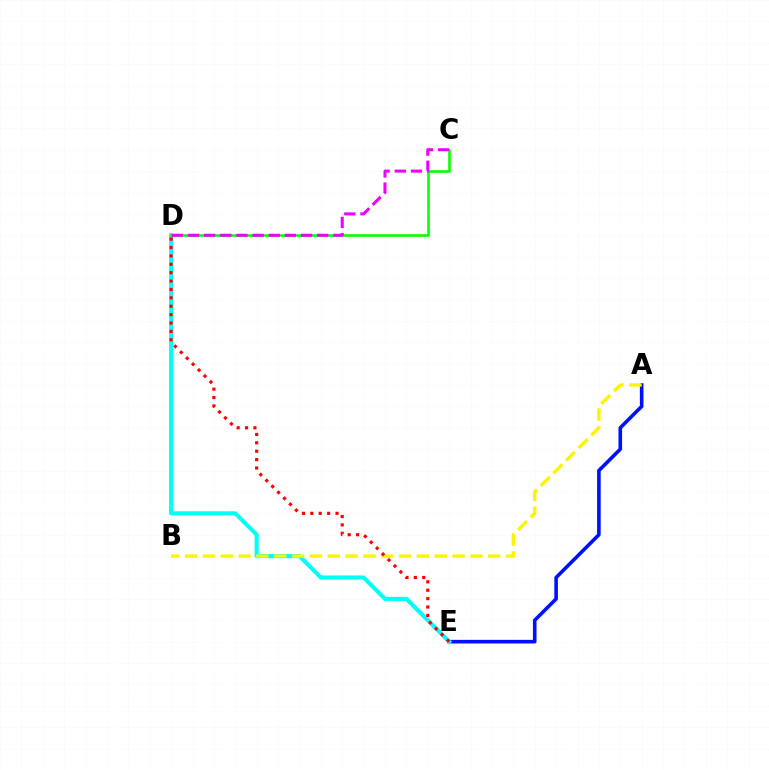{('A', 'E'): [{'color': '#0010ff', 'line_style': 'solid', 'thickness': 2.59}], ('D', 'E'): [{'color': '#00fff6', 'line_style': 'solid', 'thickness': 2.95}, {'color': '#ff0000', 'line_style': 'dotted', 'thickness': 2.28}], ('A', 'B'): [{'color': '#fcf500', 'line_style': 'dashed', 'thickness': 2.42}], ('C', 'D'): [{'color': '#08ff00', 'line_style': 'solid', 'thickness': 1.87}, {'color': '#ee00ff', 'line_style': 'dashed', 'thickness': 2.19}]}